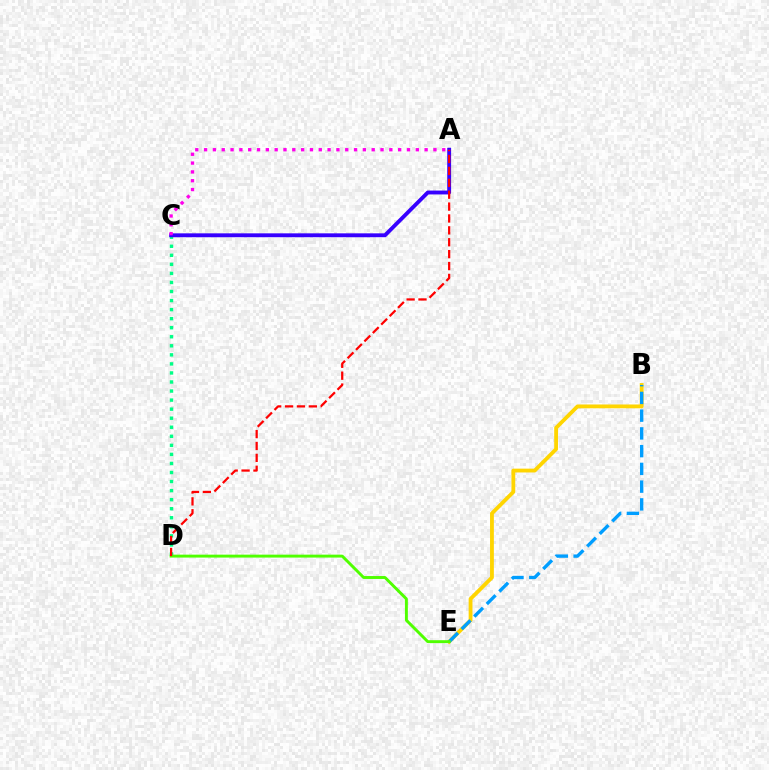{('C', 'D'): [{'color': '#00ff86', 'line_style': 'dotted', 'thickness': 2.46}], ('B', 'E'): [{'color': '#ffd500', 'line_style': 'solid', 'thickness': 2.75}, {'color': '#009eff', 'line_style': 'dashed', 'thickness': 2.41}], ('A', 'C'): [{'color': '#3700ff', 'line_style': 'solid', 'thickness': 2.79}, {'color': '#ff00ed', 'line_style': 'dotted', 'thickness': 2.4}], ('D', 'E'): [{'color': '#4fff00', 'line_style': 'solid', 'thickness': 2.1}], ('A', 'D'): [{'color': '#ff0000', 'line_style': 'dashed', 'thickness': 1.62}]}